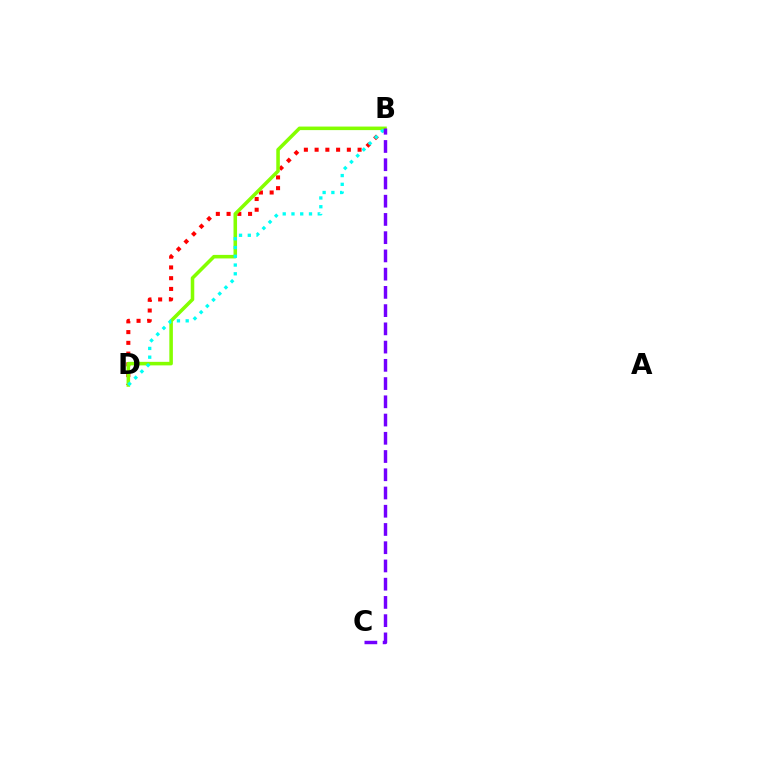{('B', 'D'): [{'color': '#ff0000', 'line_style': 'dotted', 'thickness': 2.92}, {'color': '#84ff00', 'line_style': 'solid', 'thickness': 2.55}, {'color': '#00fff6', 'line_style': 'dotted', 'thickness': 2.38}], ('B', 'C'): [{'color': '#7200ff', 'line_style': 'dashed', 'thickness': 2.48}]}